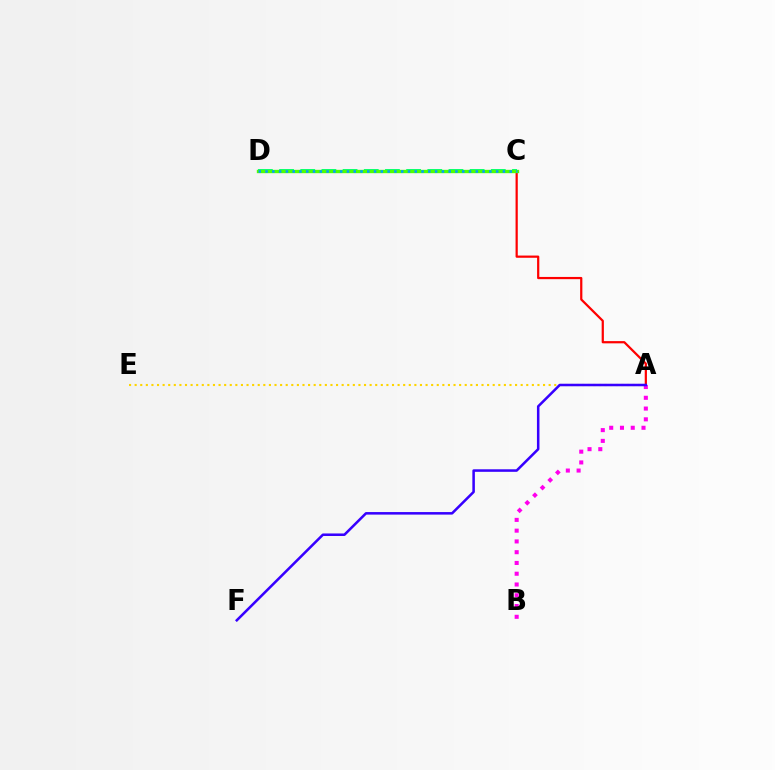{('A', 'E'): [{'color': '#ffd500', 'line_style': 'dotted', 'thickness': 1.52}], ('C', 'D'): [{'color': '#00ff86', 'line_style': 'dashed', 'thickness': 2.88}, {'color': '#4fff00', 'line_style': 'solid', 'thickness': 2.42}, {'color': '#009eff', 'line_style': 'dotted', 'thickness': 1.84}], ('A', 'C'): [{'color': '#ff0000', 'line_style': 'solid', 'thickness': 1.6}], ('A', 'B'): [{'color': '#ff00ed', 'line_style': 'dotted', 'thickness': 2.93}], ('A', 'F'): [{'color': '#3700ff', 'line_style': 'solid', 'thickness': 1.82}]}